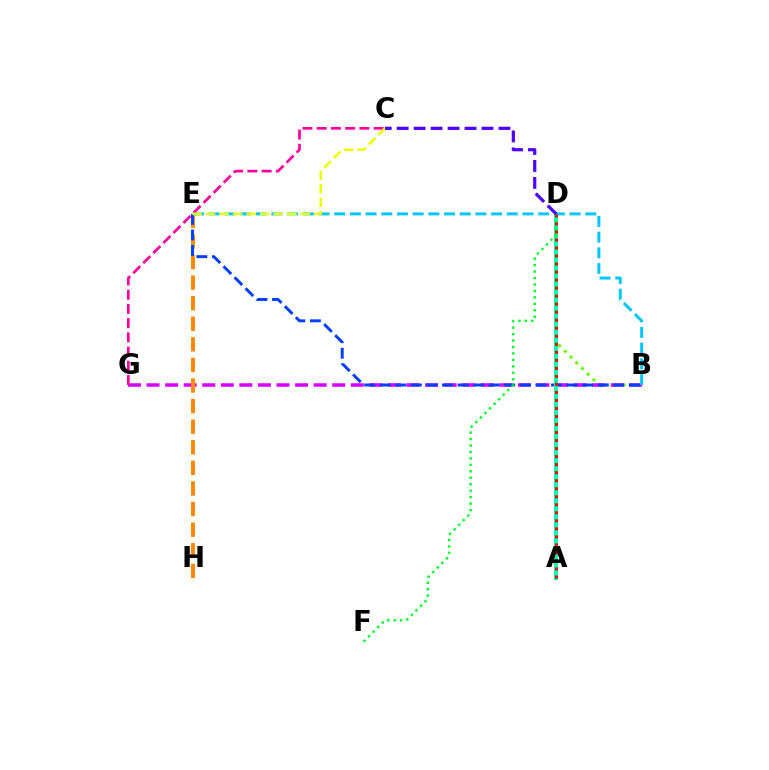{('B', 'D'): [{'color': '#66ff00', 'line_style': 'dotted', 'thickness': 2.19}], ('B', 'G'): [{'color': '#d600ff', 'line_style': 'dashed', 'thickness': 2.52}], ('E', 'H'): [{'color': '#ff8800', 'line_style': 'dashed', 'thickness': 2.8}], ('B', 'E'): [{'color': '#003fff', 'line_style': 'dashed', 'thickness': 2.11}, {'color': '#00c7ff', 'line_style': 'dashed', 'thickness': 2.13}], ('A', 'D'): [{'color': '#00ffaf', 'line_style': 'solid', 'thickness': 2.84}, {'color': '#ff0000', 'line_style': 'dotted', 'thickness': 2.18}], ('C', 'G'): [{'color': '#ff00a0', 'line_style': 'dashed', 'thickness': 1.93}], ('C', 'E'): [{'color': '#eeff00', 'line_style': 'dashed', 'thickness': 1.84}], ('D', 'F'): [{'color': '#00ff27', 'line_style': 'dotted', 'thickness': 1.75}], ('C', 'D'): [{'color': '#4f00ff', 'line_style': 'dashed', 'thickness': 2.3}]}